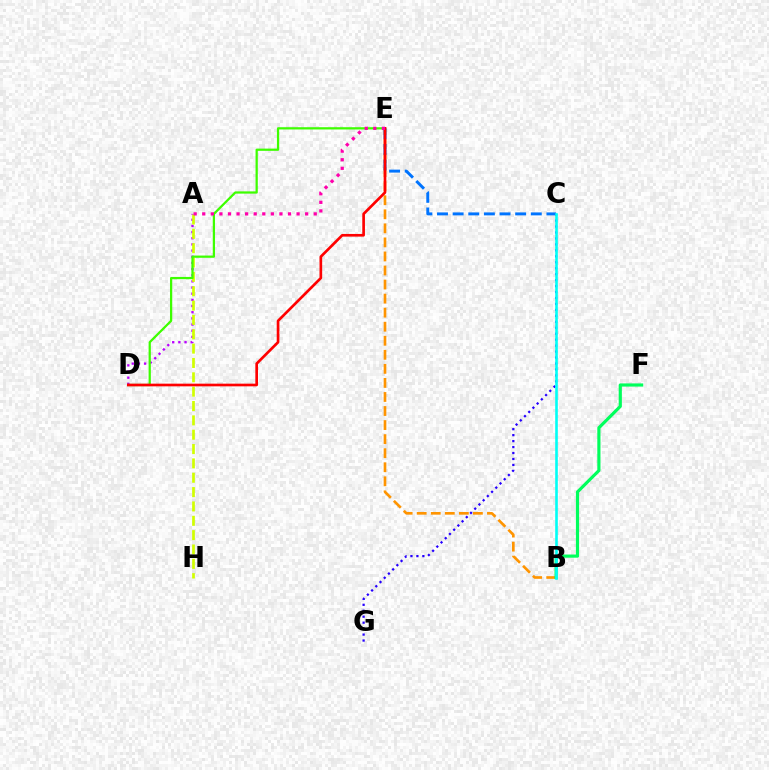{('A', 'D'): [{'color': '#b900ff', 'line_style': 'dotted', 'thickness': 1.67}], ('B', 'E'): [{'color': '#ff9400', 'line_style': 'dashed', 'thickness': 1.91}], ('B', 'F'): [{'color': '#00ff5c', 'line_style': 'solid', 'thickness': 2.28}], ('C', 'G'): [{'color': '#2500ff', 'line_style': 'dotted', 'thickness': 1.62}], ('A', 'H'): [{'color': '#d1ff00', 'line_style': 'dashed', 'thickness': 1.95}], ('D', 'E'): [{'color': '#3dff00', 'line_style': 'solid', 'thickness': 1.62}, {'color': '#ff0000', 'line_style': 'solid', 'thickness': 1.92}], ('C', 'E'): [{'color': '#0074ff', 'line_style': 'dashed', 'thickness': 2.12}], ('A', 'E'): [{'color': '#ff00ac', 'line_style': 'dotted', 'thickness': 2.33}], ('B', 'C'): [{'color': '#00fff6', 'line_style': 'solid', 'thickness': 1.88}]}